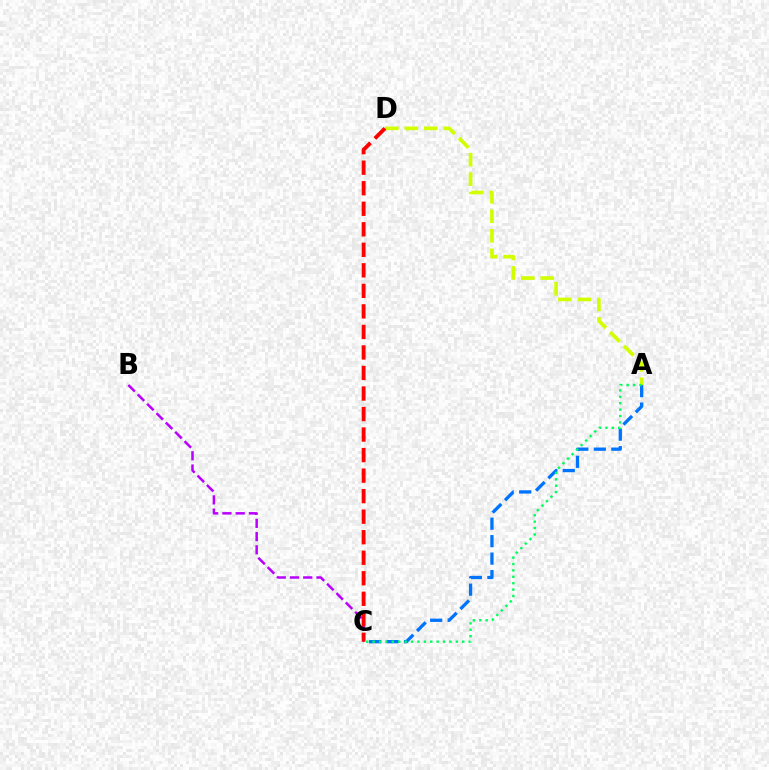{('B', 'C'): [{'color': '#b900ff', 'line_style': 'dashed', 'thickness': 1.8}], ('A', 'C'): [{'color': '#0074ff', 'line_style': 'dashed', 'thickness': 2.37}, {'color': '#00ff5c', 'line_style': 'dotted', 'thickness': 1.74}], ('A', 'D'): [{'color': '#d1ff00', 'line_style': 'dashed', 'thickness': 2.65}], ('C', 'D'): [{'color': '#ff0000', 'line_style': 'dashed', 'thickness': 2.79}]}